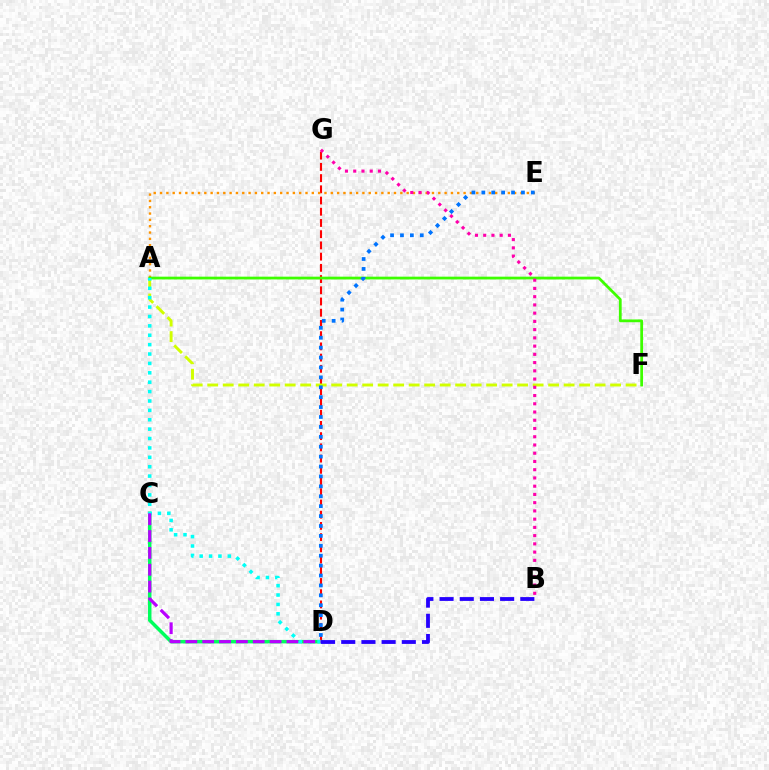{('D', 'G'): [{'color': '#ff0000', 'line_style': 'dashed', 'thickness': 1.52}], ('A', 'E'): [{'color': '#ff9400', 'line_style': 'dotted', 'thickness': 1.72}], ('C', 'D'): [{'color': '#00ff5c', 'line_style': 'solid', 'thickness': 2.51}, {'color': '#b900ff', 'line_style': 'dashed', 'thickness': 2.29}], ('A', 'F'): [{'color': '#d1ff00', 'line_style': 'dashed', 'thickness': 2.11}, {'color': '#3dff00', 'line_style': 'solid', 'thickness': 2.0}], ('A', 'D'): [{'color': '#00fff6', 'line_style': 'dotted', 'thickness': 2.55}], ('D', 'E'): [{'color': '#0074ff', 'line_style': 'dotted', 'thickness': 2.69}], ('B', 'D'): [{'color': '#2500ff', 'line_style': 'dashed', 'thickness': 2.74}], ('B', 'G'): [{'color': '#ff00ac', 'line_style': 'dotted', 'thickness': 2.24}]}